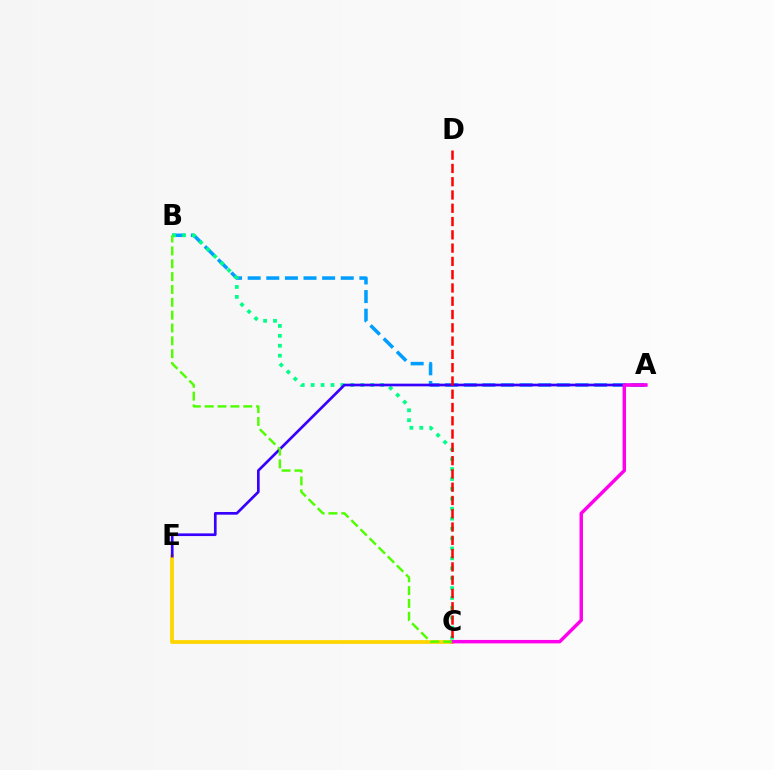{('A', 'B'): [{'color': '#009eff', 'line_style': 'dashed', 'thickness': 2.53}], ('B', 'C'): [{'color': '#00ff86', 'line_style': 'dotted', 'thickness': 2.69}, {'color': '#4fff00', 'line_style': 'dashed', 'thickness': 1.75}], ('C', 'E'): [{'color': '#ffd500', 'line_style': 'solid', 'thickness': 2.71}], ('A', 'E'): [{'color': '#3700ff', 'line_style': 'solid', 'thickness': 1.93}], ('C', 'D'): [{'color': '#ff0000', 'line_style': 'dashed', 'thickness': 1.8}], ('A', 'C'): [{'color': '#ff00ed', 'line_style': 'solid', 'thickness': 2.47}]}